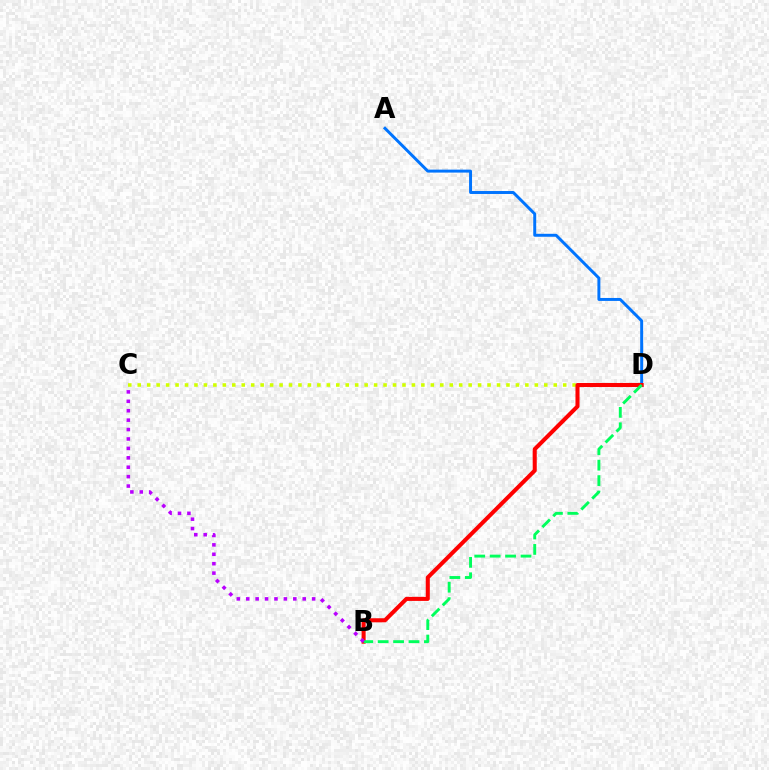{('A', 'D'): [{'color': '#0074ff', 'line_style': 'solid', 'thickness': 2.13}], ('C', 'D'): [{'color': '#d1ff00', 'line_style': 'dotted', 'thickness': 2.57}], ('B', 'D'): [{'color': '#ff0000', 'line_style': 'solid', 'thickness': 2.92}, {'color': '#00ff5c', 'line_style': 'dashed', 'thickness': 2.09}], ('B', 'C'): [{'color': '#b900ff', 'line_style': 'dotted', 'thickness': 2.56}]}